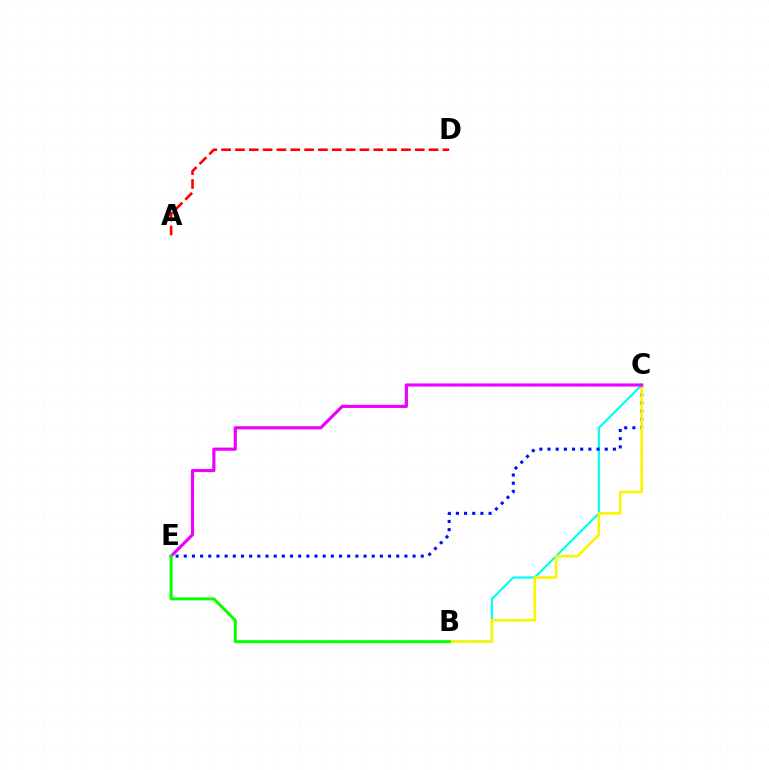{('A', 'D'): [{'color': '#ff0000', 'line_style': 'dashed', 'thickness': 1.88}], ('B', 'C'): [{'color': '#00fff6', 'line_style': 'solid', 'thickness': 1.57}, {'color': '#fcf500', 'line_style': 'solid', 'thickness': 1.9}], ('C', 'E'): [{'color': '#0010ff', 'line_style': 'dotted', 'thickness': 2.22}, {'color': '#ee00ff', 'line_style': 'solid', 'thickness': 2.26}], ('B', 'E'): [{'color': '#08ff00', 'line_style': 'solid', 'thickness': 2.15}]}